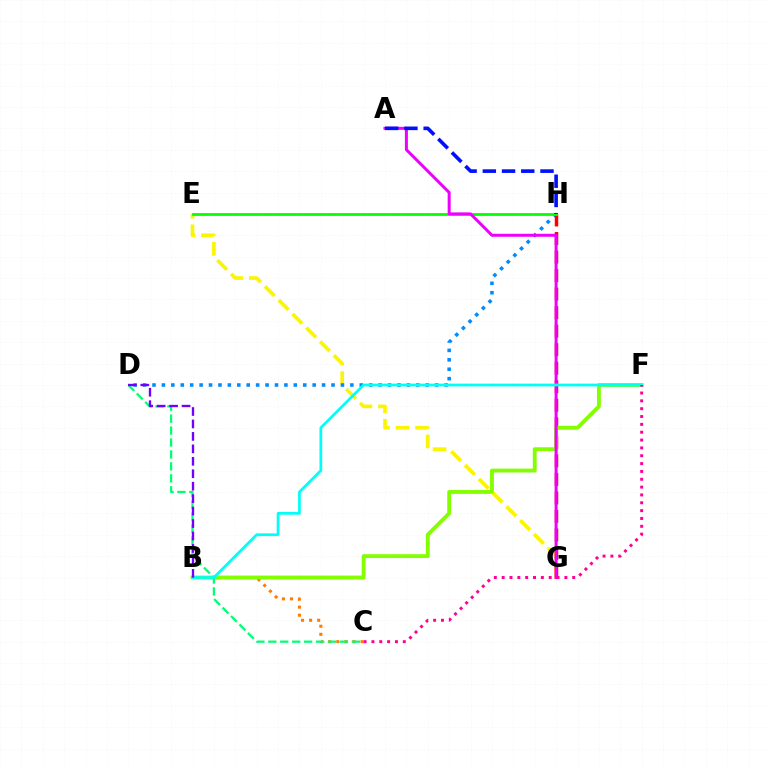{('E', 'G'): [{'color': '#fcf500', 'line_style': 'dashed', 'thickness': 2.65}], ('B', 'C'): [{'color': '#ff7c00', 'line_style': 'dotted', 'thickness': 2.2}], ('D', 'H'): [{'color': '#008cff', 'line_style': 'dotted', 'thickness': 2.56}], ('G', 'H'): [{'color': '#ff0000', 'line_style': 'dashed', 'thickness': 2.52}], ('B', 'F'): [{'color': '#84ff00', 'line_style': 'solid', 'thickness': 2.77}, {'color': '#00fff6', 'line_style': 'solid', 'thickness': 1.98}], ('E', 'H'): [{'color': '#08ff00', 'line_style': 'solid', 'thickness': 2.02}], ('A', 'G'): [{'color': '#ee00ff', 'line_style': 'solid', 'thickness': 2.16}], ('C', 'D'): [{'color': '#00ff74', 'line_style': 'dashed', 'thickness': 1.62}], ('B', 'D'): [{'color': '#7200ff', 'line_style': 'dashed', 'thickness': 1.69}], ('C', 'F'): [{'color': '#ff0094', 'line_style': 'dotted', 'thickness': 2.13}], ('A', 'H'): [{'color': '#0010ff', 'line_style': 'dashed', 'thickness': 2.61}]}